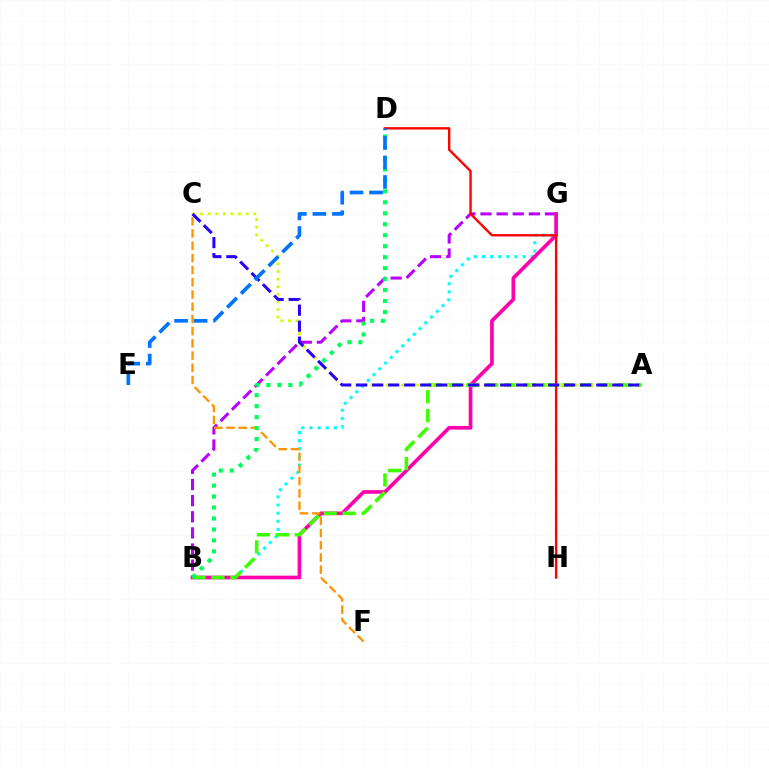{('B', 'G'): [{'color': '#b900ff', 'line_style': 'dashed', 'thickness': 2.19}, {'color': '#00fff6', 'line_style': 'dotted', 'thickness': 2.21}, {'color': '#ff00ac', 'line_style': 'solid', 'thickness': 2.65}], ('C', 'F'): [{'color': '#ff9400', 'line_style': 'dashed', 'thickness': 1.66}], ('A', 'B'): [{'color': '#3dff00', 'line_style': 'dashed', 'thickness': 2.57}], ('D', 'H'): [{'color': '#ff0000', 'line_style': 'solid', 'thickness': 1.71}], ('A', 'C'): [{'color': '#d1ff00', 'line_style': 'dotted', 'thickness': 2.06}, {'color': '#2500ff', 'line_style': 'dashed', 'thickness': 2.17}], ('B', 'D'): [{'color': '#00ff5c', 'line_style': 'dotted', 'thickness': 2.98}], ('D', 'E'): [{'color': '#0074ff', 'line_style': 'dashed', 'thickness': 2.65}]}